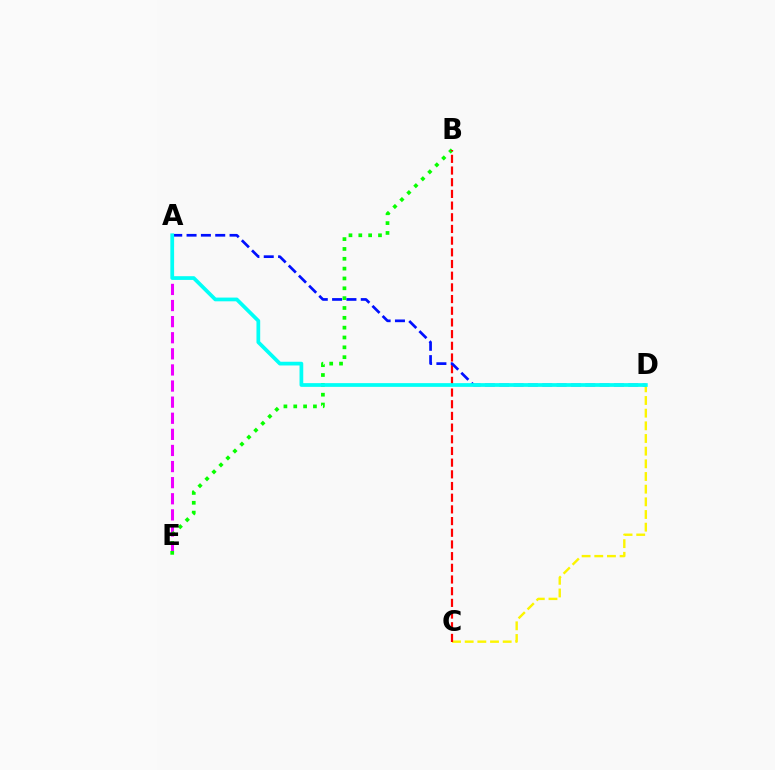{('A', 'E'): [{'color': '#ee00ff', 'line_style': 'dashed', 'thickness': 2.19}], ('C', 'D'): [{'color': '#fcf500', 'line_style': 'dashed', 'thickness': 1.72}], ('B', 'E'): [{'color': '#08ff00', 'line_style': 'dotted', 'thickness': 2.67}], ('B', 'C'): [{'color': '#ff0000', 'line_style': 'dashed', 'thickness': 1.59}], ('A', 'D'): [{'color': '#0010ff', 'line_style': 'dashed', 'thickness': 1.95}, {'color': '#00fff6', 'line_style': 'solid', 'thickness': 2.68}]}